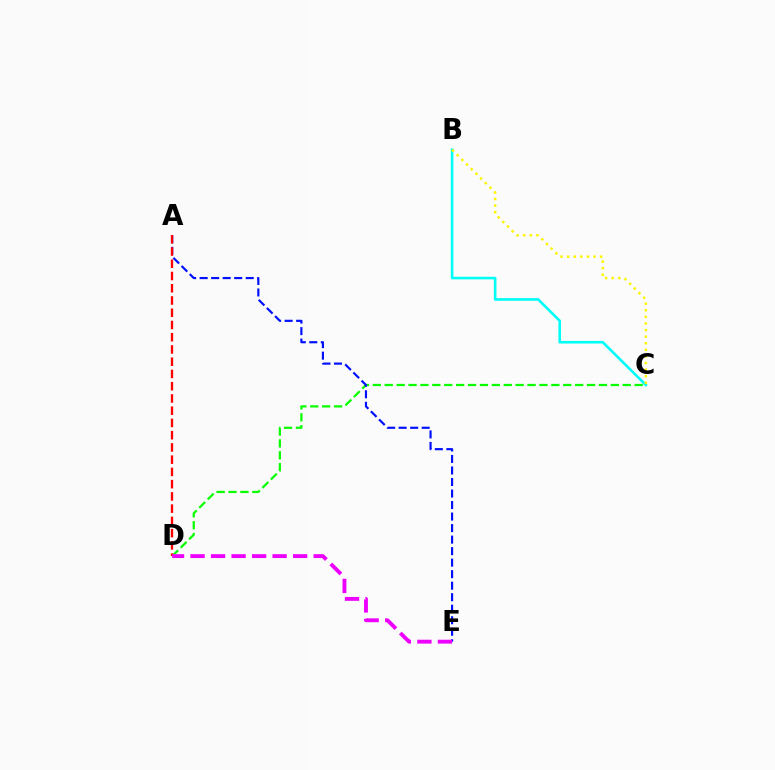{('B', 'C'): [{'color': '#00fff6', 'line_style': 'solid', 'thickness': 1.89}, {'color': '#fcf500', 'line_style': 'dotted', 'thickness': 1.79}], ('C', 'D'): [{'color': '#08ff00', 'line_style': 'dashed', 'thickness': 1.62}], ('A', 'E'): [{'color': '#0010ff', 'line_style': 'dashed', 'thickness': 1.56}], ('A', 'D'): [{'color': '#ff0000', 'line_style': 'dashed', 'thickness': 1.66}], ('D', 'E'): [{'color': '#ee00ff', 'line_style': 'dashed', 'thickness': 2.79}]}